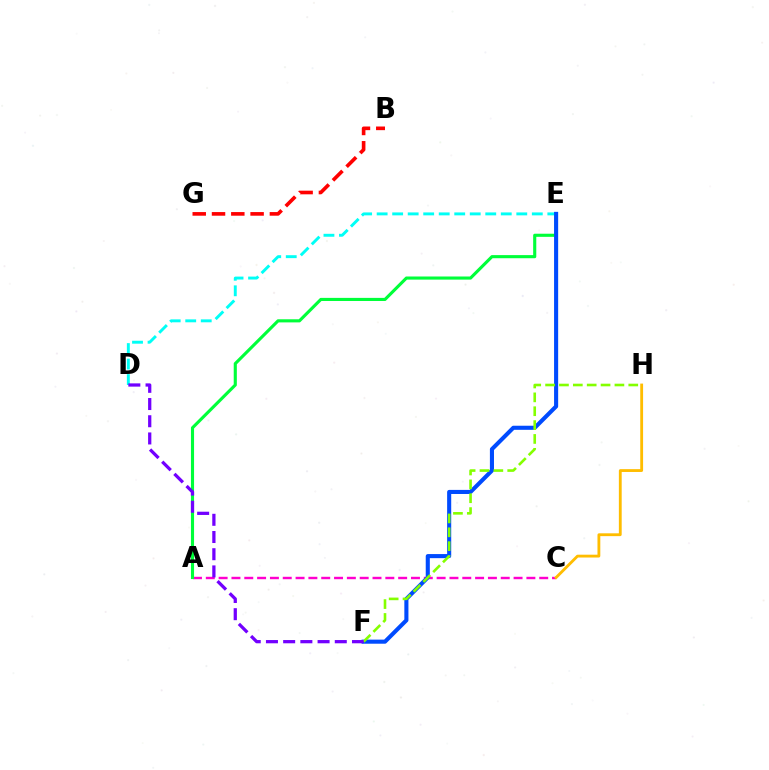{('B', 'G'): [{'color': '#ff0000', 'line_style': 'dashed', 'thickness': 2.62}], ('A', 'C'): [{'color': '#ff00cf', 'line_style': 'dashed', 'thickness': 1.74}], ('C', 'H'): [{'color': '#ffbd00', 'line_style': 'solid', 'thickness': 2.04}], ('A', 'E'): [{'color': '#00ff39', 'line_style': 'solid', 'thickness': 2.25}], ('D', 'E'): [{'color': '#00fff6', 'line_style': 'dashed', 'thickness': 2.11}], ('E', 'F'): [{'color': '#004bff', 'line_style': 'solid', 'thickness': 2.94}], ('F', 'H'): [{'color': '#84ff00', 'line_style': 'dashed', 'thickness': 1.88}], ('D', 'F'): [{'color': '#7200ff', 'line_style': 'dashed', 'thickness': 2.34}]}